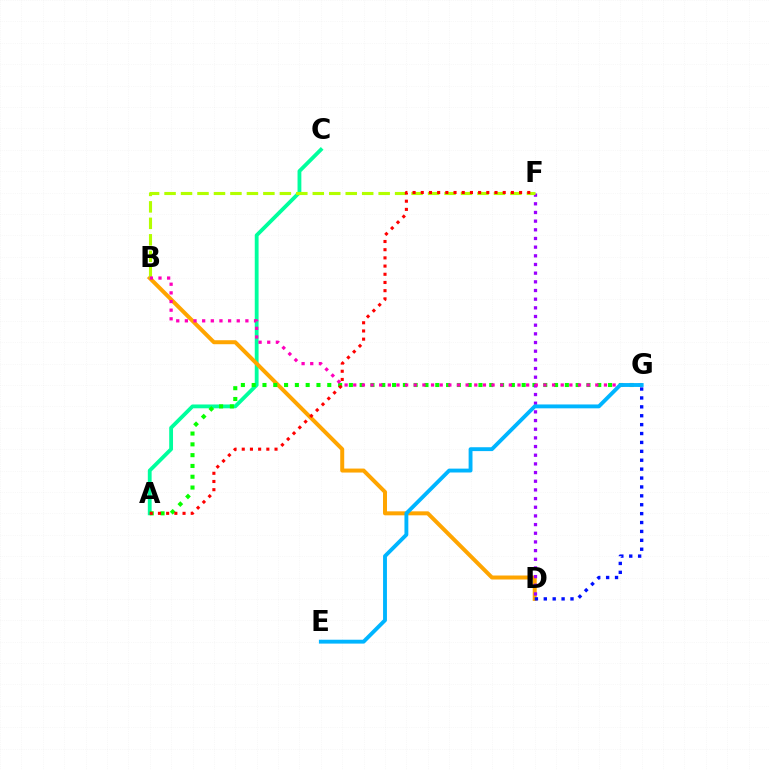{('A', 'C'): [{'color': '#00ff9d', 'line_style': 'solid', 'thickness': 2.75}], ('B', 'D'): [{'color': '#ffa500', 'line_style': 'solid', 'thickness': 2.87}], ('D', 'G'): [{'color': '#0010ff', 'line_style': 'dotted', 'thickness': 2.42}], ('A', 'G'): [{'color': '#08ff00', 'line_style': 'dotted', 'thickness': 2.93}], ('D', 'F'): [{'color': '#9b00ff', 'line_style': 'dotted', 'thickness': 2.36}], ('B', 'F'): [{'color': '#b3ff00', 'line_style': 'dashed', 'thickness': 2.24}], ('B', 'G'): [{'color': '#ff00bd', 'line_style': 'dotted', 'thickness': 2.35}], ('A', 'F'): [{'color': '#ff0000', 'line_style': 'dotted', 'thickness': 2.23}], ('E', 'G'): [{'color': '#00b5ff', 'line_style': 'solid', 'thickness': 2.79}]}